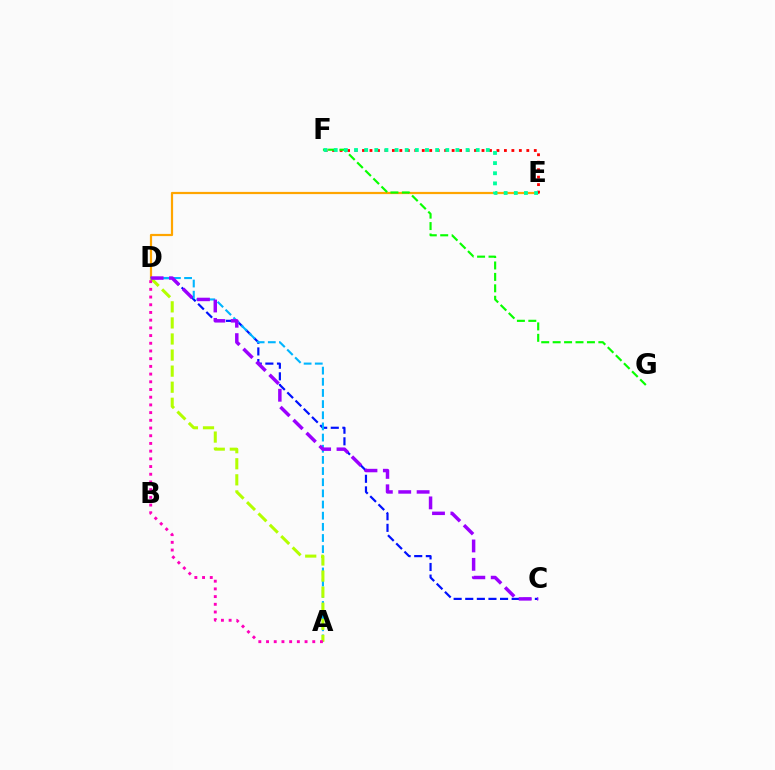{('D', 'E'): [{'color': '#ffa500', 'line_style': 'solid', 'thickness': 1.59}], ('C', 'D'): [{'color': '#0010ff', 'line_style': 'dashed', 'thickness': 1.58}, {'color': '#9b00ff', 'line_style': 'dashed', 'thickness': 2.5}], ('A', 'D'): [{'color': '#00b5ff', 'line_style': 'dashed', 'thickness': 1.52}, {'color': '#b3ff00', 'line_style': 'dashed', 'thickness': 2.18}, {'color': '#ff00bd', 'line_style': 'dotted', 'thickness': 2.09}], ('E', 'F'): [{'color': '#ff0000', 'line_style': 'dotted', 'thickness': 2.03}, {'color': '#00ff9d', 'line_style': 'dotted', 'thickness': 2.75}], ('F', 'G'): [{'color': '#08ff00', 'line_style': 'dashed', 'thickness': 1.55}]}